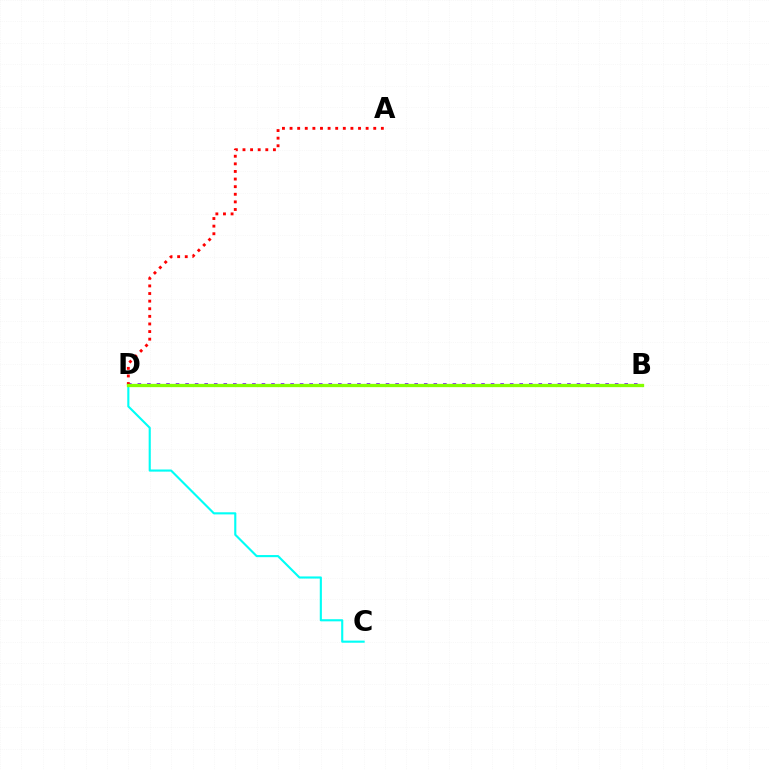{('B', 'D'): [{'color': '#7200ff', 'line_style': 'dotted', 'thickness': 2.59}, {'color': '#84ff00', 'line_style': 'solid', 'thickness': 2.37}], ('C', 'D'): [{'color': '#00fff6', 'line_style': 'solid', 'thickness': 1.53}], ('A', 'D'): [{'color': '#ff0000', 'line_style': 'dotted', 'thickness': 2.07}]}